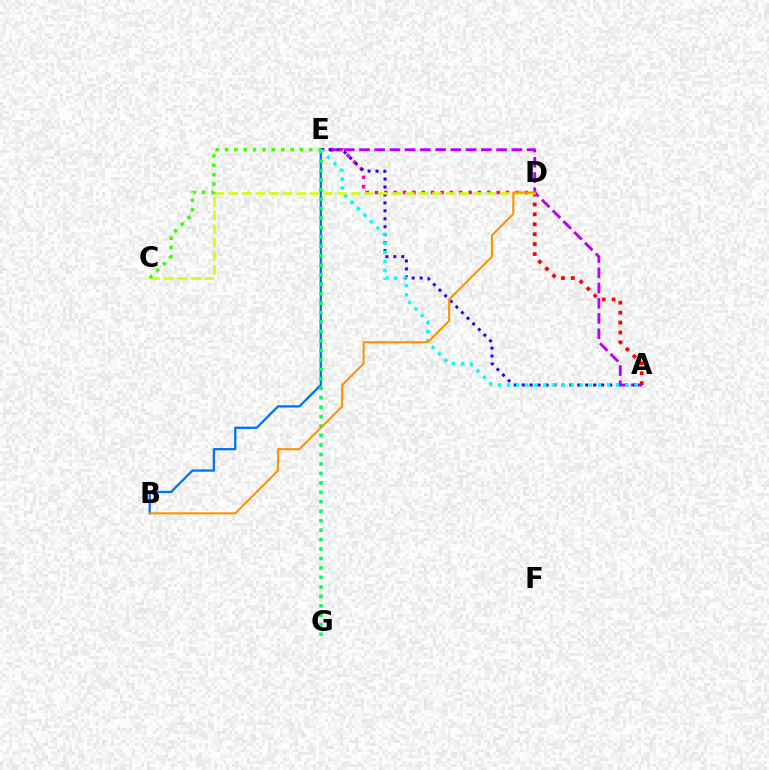{('B', 'E'): [{'color': '#0074ff', 'line_style': 'solid', 'thickness': 1.66}], ('A', 'D'): [{'color': '#ff0000', 'line_style': 'dotted', 'thickness': 2.7}], ('E', 'G'): [{'color': '#00ff5c', 'line_style': 'dotted', 'thickness': 2.57}], ('D', 'E'): [{'color': '#ff00ac', 'line_style': 'dotted', 'thickness': 2.54}], ('A', 'E'): [{'color': '#b900ff', 'line_style': 'dashed', 'thickness': 2.07}, {'color': '#2500ff', 'line_style': 'dotted', 'thickness': 2.16}, {'color': '#00fff6', 'line_style': 'dotted', 'thickness': 2.47}], ('C', 'D'): [{'color': '#d1ff00', 'line_style': 'dashed', 'thickness': 1.85}], ('B', 'D'): [{'color': '#ff9400', 'line_style': 'solid', 'thickness': 1.52}], ('C', 'E'): [{'color': '#3dff00', 'line_style': 'dotted', 'thickness': 2.55}]}